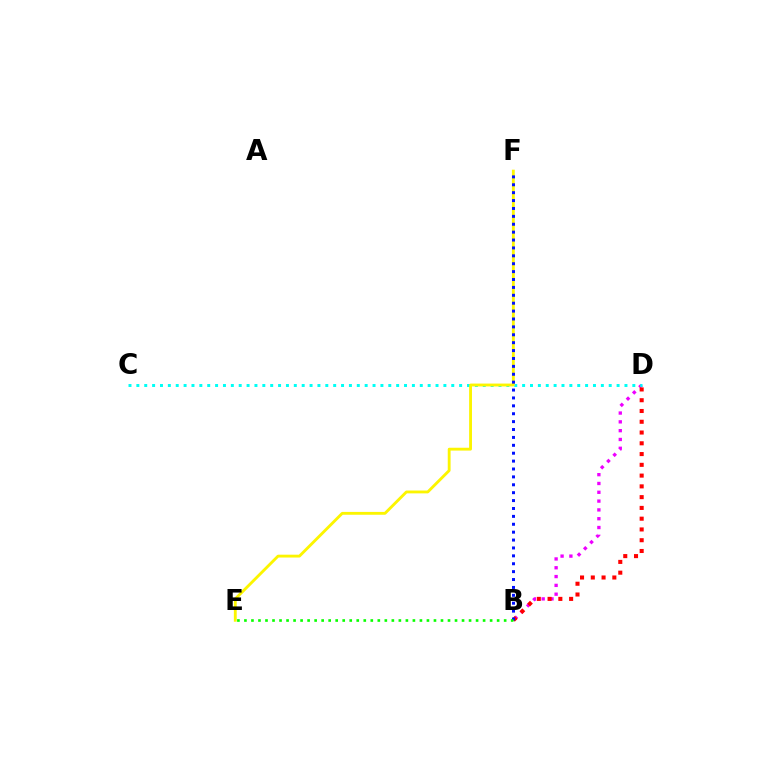{('B', 'D'): [{'color': '#ee00ff', 'line_style': 'dotted', 'thickness': 2.39}, {'color': '#ff0000', 'line_style': 'dotted', 'thickness': 2.93}], ('C', 'D'): [{'color': '#00fff6', 'line_style': 'dotted', 'thickness': 2.14}], ('E', 'F'): [{'color': '#fcf500', 'line_style': 'solid', 'thickness': 2.05}], ('B', 'F'): [{'color': '#0010ff', 'line_style': 'dotted', 'thickness': 2.15}], ('B', 'E'): [{'color': '#08ff00', 'line_style': 'dotted', 'thickness': 1.91}]}